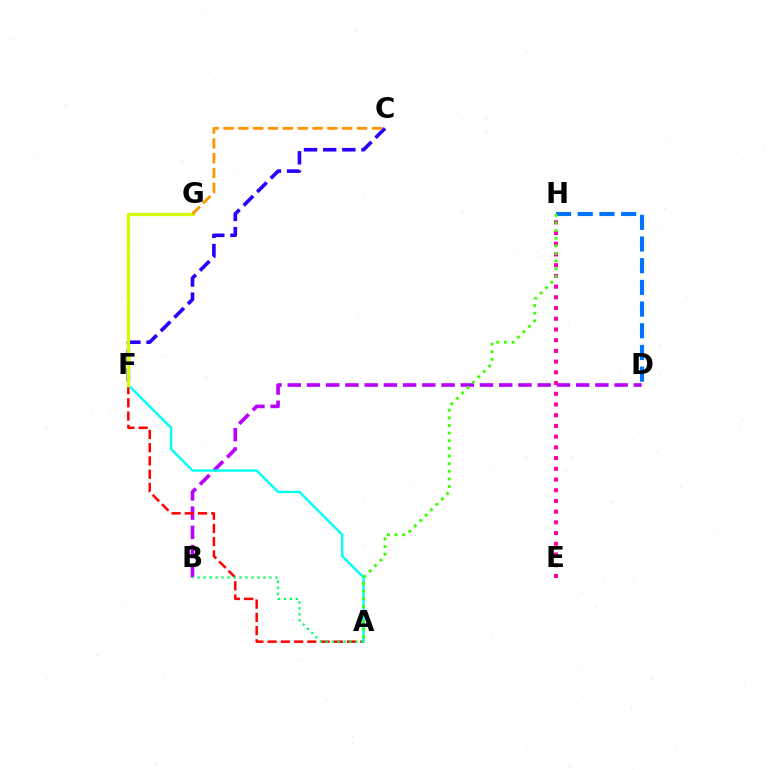{('D', 'H'): [{'color': '#0074ff', 'line_style': 'dashed', 'thickness': 2.95}], ('B', 'D'): [{'color': '#b900ff', 'line_style': 'dashed', 'thickness': 2.61}], ('A', 'F'): [{'color': '#ff0000', 'line_style': 'dashed', 'thickness': 1.8}, {'color': '#00fff6', 'line_style': 'solid', 'thickness': 1.72}], ('E', 'H'): [{'color': '#ff00ac', 'line_style': 'dotted', 'thickness': 2.91}], ('A', 'B'): [{'color': '#00ff5c', 'line_style': 'dotted', 'thickness': 1.63}], ('C', 'F'): [{'color': '#2500ff', 'line_style': 'dashed', 'thickness': 2.6}], ('F', 'G'): [{'color': '#d1ff00', 'line_style': 'solid', 'thickness': 2.37}], ('C', 'G'): [{'color': '#ff9400', 'line_style': 'dashed', 'thickness': 2.02}], ('A', 'H'): [{'color': '#3dff00', 'line_style': 'dotted', 'thickness': 2.07}]}